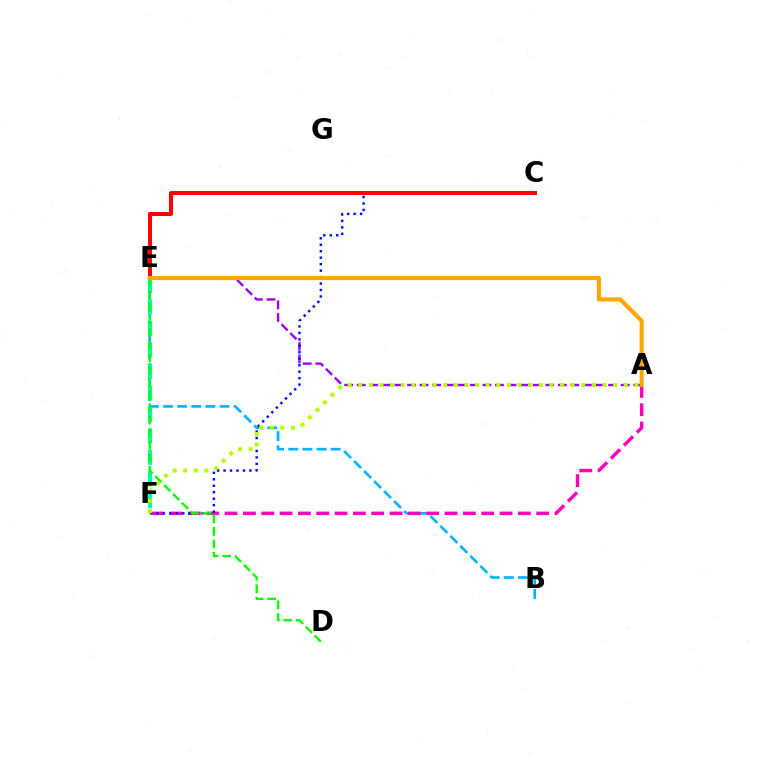{('B', 'E'): [{'color': '#00b5ff', 'line_style': 'dashed', 'thickness': 1.92}], ('A', 'E'): [{'color': '#9b00ff', 'line_style': 'dashed', 'thickness': 1.71}, {'color': '#ffa500', 'line_style': 'solid', 'thickness': 2.93}], ('A', 'F'): [{'color': '#ff00bd', 'line_style': 'dashed', 'thickness': 2.49}, {'color': '#b3ff00', 'line_style': 'dotted', 'thickness': 2.89}], ('C', 'F'): [{'color': '#0010ff', 'line_style': 'dotted', 'thickness': 1.76}], ('E', 'F'): [{'color': '#00ff9d', 'line_style': 'dashed', 'thickness': 2.92}], ('D', 'E'): [{'color': '#08ff00', 'line_style': 'dashed', 'thickness': 1.7}], ('C', 'E'): [{'color': '#ff0000', 'line_style': 'solid', 'thickness': 2.89}]}